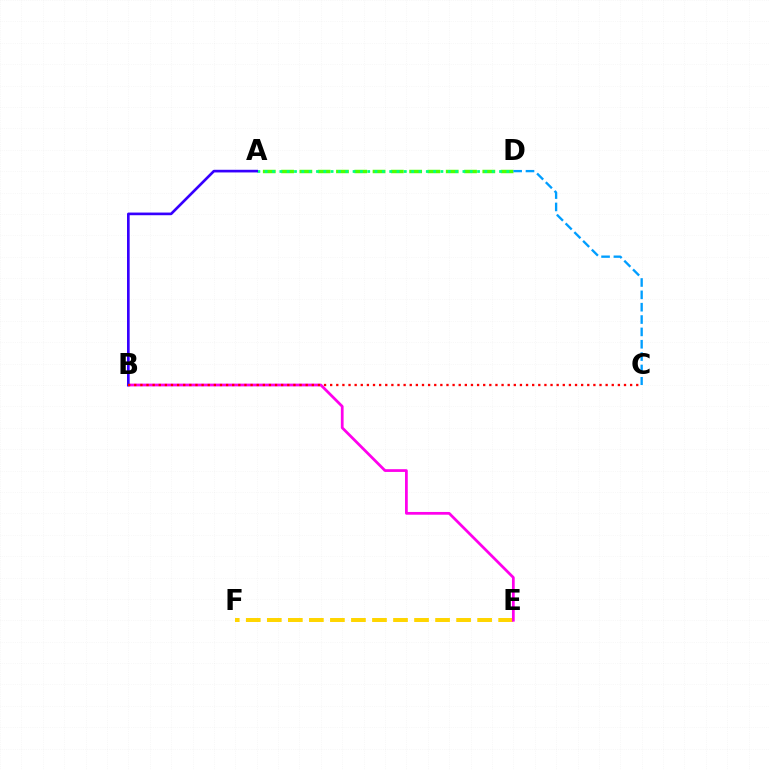{('A', 'D'): [{'color': '#4fff00', 'line_style': 'dashed', 'thickness': 2.49}, {'color': '#00ff86', 'line_style': 'dotted', 'thickness': 1.99}], ('E', 'F'): [{'color': '#ffd500', 'line_style': 'dashed', 'thickness': 2.86}], ('B', 'E'): [{'color': '#ff00ed', 'line_style': 'solid', 'thickness': 1.98}], ('C', 'D'): [{'color': '#009eff', 'line_style': 'dashed', 'thickness': 1.68}], ('A', 'B'): [{'color': '#3700ff', 'line_style': 'solid', 'thickness': 1.91}], ('B', 'C'): [{'color': '#ff0000', 'line_style': 'dotted', 'thickness': 1.66}]}